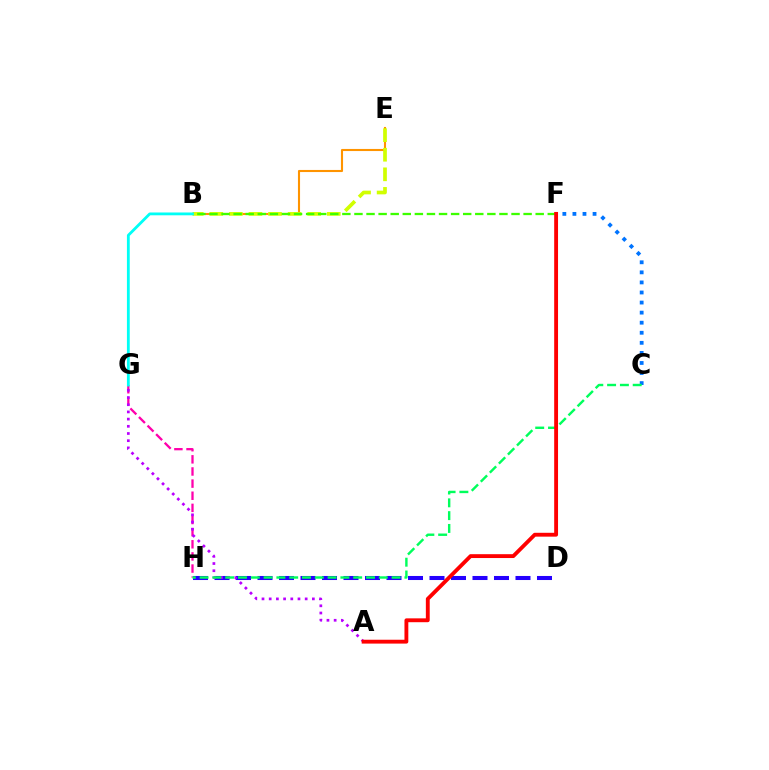{('C', 'F'): [{'color': '#0074ff', 'line_style': 'dotted', 'thickness': 2.74}], ('B', 'E'): [{'color': '#ff9400', 'line_style': 'solid', 'thickness': 1.51}, {'color': '#d1ff00', 'line_style': 'dashed', 'thickness': 2.66}], ('D', 'H'): [{'color': '#2500ff', 'line_style': 'dashed', 'thickness': 2.92}], ('G', 'H'): [{'color': '#ff00ac', 'line_style': 'dashed', 'thickness': 1.65}], ('A', 'G'): [{'color': '#b900ff', 'line_style': 'dotted', 'thickness': 1.95}], ('C', 'H'): [{'color': '#00ff5c', 'line_style': 'dashed', 'thickness': 1.74}], ('B', 'F'): [{'color': '#3dff00', 'line_style': 'dashed', 'thickness': 1.64}], ('A', 'F'): [{'color': '#ff0000', 'line_style': 'solid', 'thickness': 2.78}], ('B', 'G'): [{'color': '#00fff6', 'line_style': 'solid', 'thickness': 2.02}]}